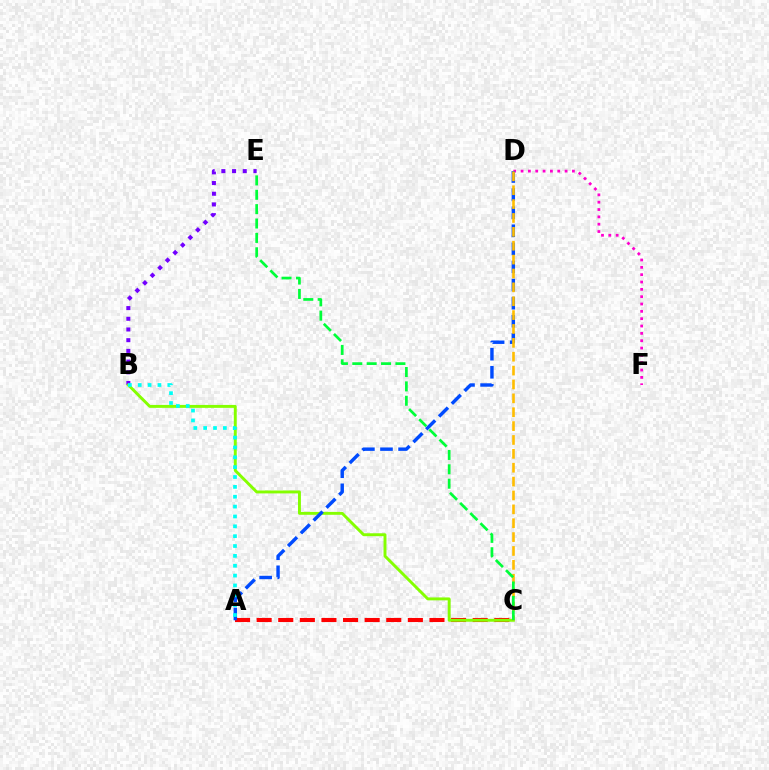{('A', 'C'): [{'color': '#ff0000', 'line_style': 'dashed', 'thickness': 2.93}], ('B', 'E'): [{'color': '#7200ff', 'line_style': 'dotted', 'thickness': 2.91}], ('B', 'C'): [{'color': '#84ff00', 'line_style': 'solid', 'thickness': 2.1}], ('D', 'F'): [{'color': '#ff00cf', 'line_style': 'dotted', 'thickness': 1.99}], ('A', 'D'): [{'color': '#004bff', 'line_style': 'dashed', 'thickness': 2.46}], ('C', 'D'): [{'color': '#ffbd00', 'line_style': 'dashed', 'thickness': 1.88}], ('A', 'B'): [{'color': '#00fff6', 'line_style': 'dotted', 'thickness': 2.68}], ('C', 'E'): [{'color': '#00ff39', 'line_style': 'dashed', 'thickness': 1.95}]}